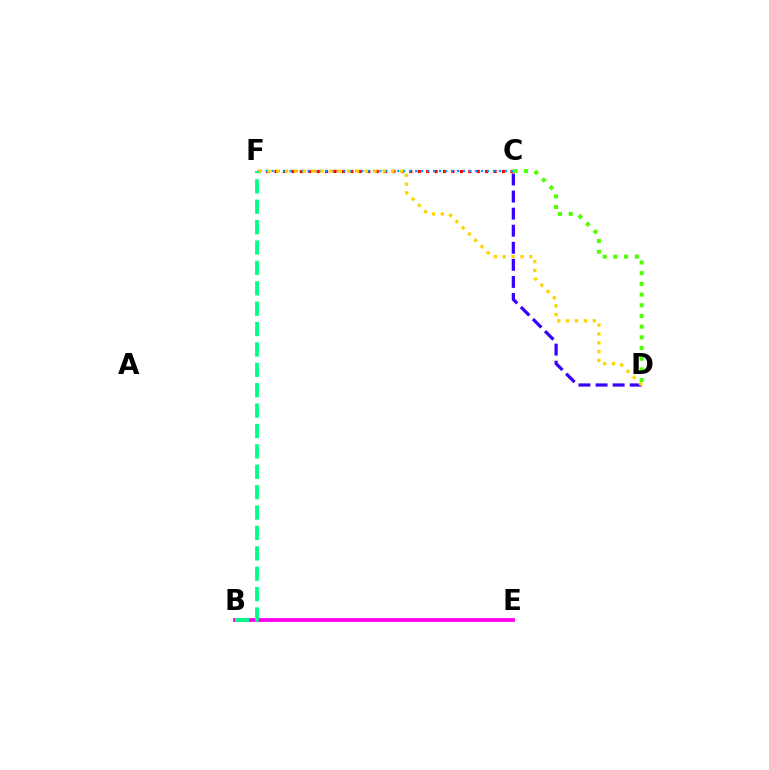{('C', 'D'): [{'color': '#3700ff', 'line_style': 'dashed', 'thickness': 2.32}, {'color': '#4fff00', 'line_style': 'dotted', 'thickness': 2.91}], ('C', 'F'): [{'color': '#ff0000', 'line_style': 'dotted', 'thickness': 2.29}, {'color': '#009eff', 'line_style': 'dotted', 'thickness': 1.62}], ('B', 'E'): [{'color': '#ff00ed', 'line_style': 'solid', 'thickness': 2.74}], ('D', 'F'): [{'color': '#ffd500', 'line_style': 'dotted', 'thickness': 2.41}], ('B', 'F'): [{'color': '#00ff86', 'line_style': 'dashed', 'thickness': 2.77}]}